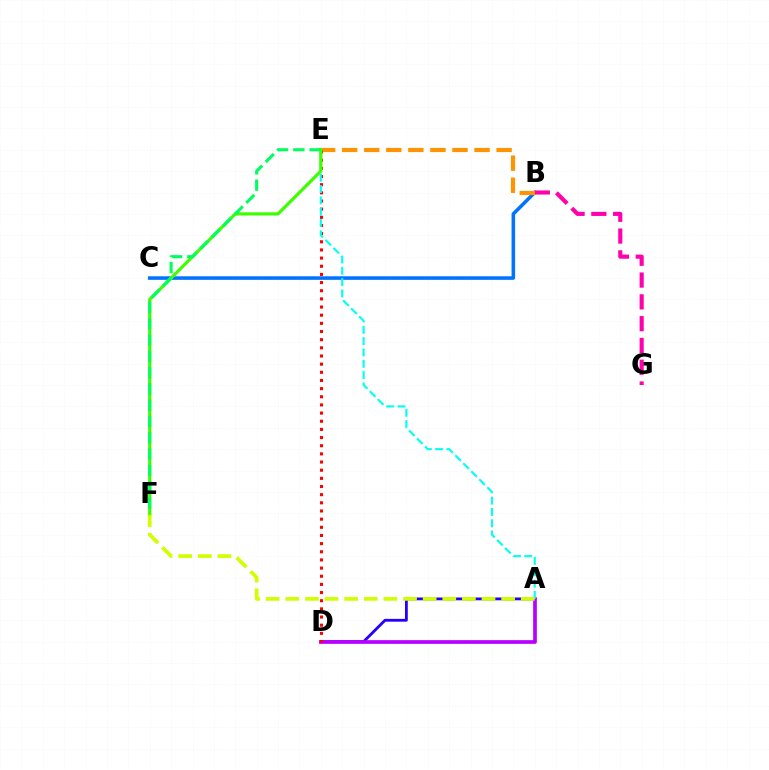{('B', 'C'): [{'color': '#0074ff', 'line_style': 'solid', 'thickness': 2.57}], ('B', 'G'): [{'color': '#ff00ac', 'line_style': 'dashed', 'thickness': 2.96}], ('B', 'E'): [{'color': '#ff9400', 'line_style': 'dashed', 'thickness': 3.0}], ('A', 'D'): [{'color': '#2500ff', 'line_style': 'solid', 'thickness': 2.02}, {'color': '#b900ff', 'line_style': 'solid', 'thickness': 2.66}], ('D', 'E'): [{'color': '#ff0000', 'line_style': 'dotted', 'thickness': 2.22}], ('A', 'E'): [{'color': '#00fff6', 'line_style': 'dashed', 'thickness': 1.54}], ('A', 'F'): [{'color': '#d1ff00', 'line_style': 'dashed', 'thickness': 2.67}], ('E', 'F'): [{'color': '#3dff00', 'line_style': 'solid', 'thickness': 2.3}, {'color': '#00ff5c', 'line_style': 'dashed', 'thickness': 2.21}]}